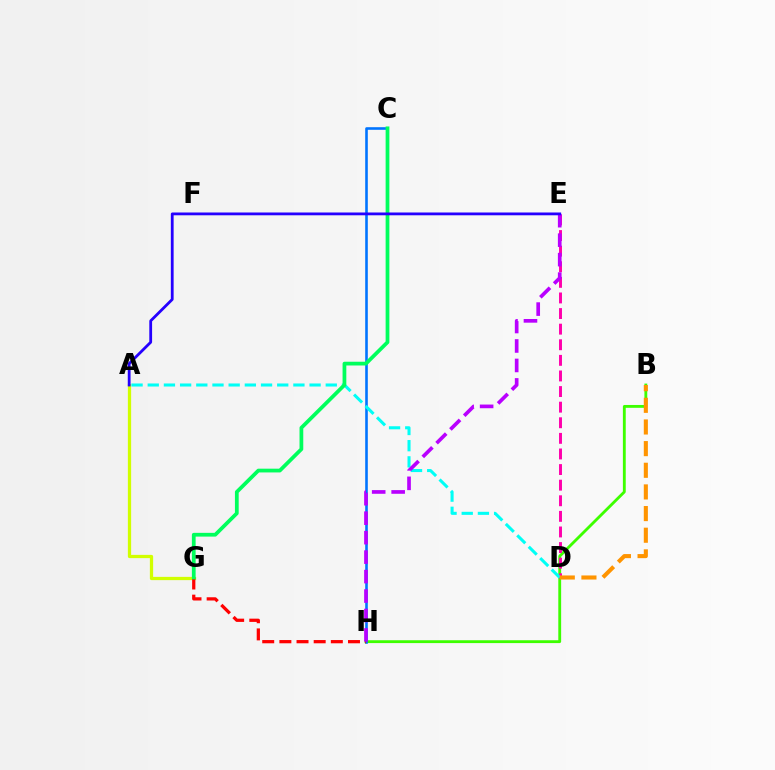{('A', 'G'): [{'color': '#d1ff00', 'line_style': 'solid', 'thickness': 2.35}], ('B', 'H'): [{'color': '#3dff00', 'line_style': 'solid', 'thickness': 2.04}], ('D', 'E'): [{'color': '#ff00ac', 'line_style': 'dashed', 'thickness': 2.12}], ('C', 'H'): [{'color': '#0074ff', 'line_style': 'solid', 'thickness': 1.87}], ('A', 'D'): [{'color': '#00fff6', 'line_style': 'dashed', 'thickness': 2.2}], ('G', 'H'): [{'color': '#ff0000', 'line_style': 'dashed', 'thickness': 2.33}], ('C', 'G'): [{'color': '#00ff5c', 'line_style': 'solid', 'thickness': 2.7}], ('E', 'H'): [{'color': '#b900ff', 'line_style': 'dashed', 'thickness': 2.65}], ('B', 'D'): [{'color': '#ff9400', 'line_style': 'dashed', 'thickness': 2.94}], ('A', 'E'): [{'color': '#2500ff', 'line_style': 'solid', 'thickness': 2.01}]}